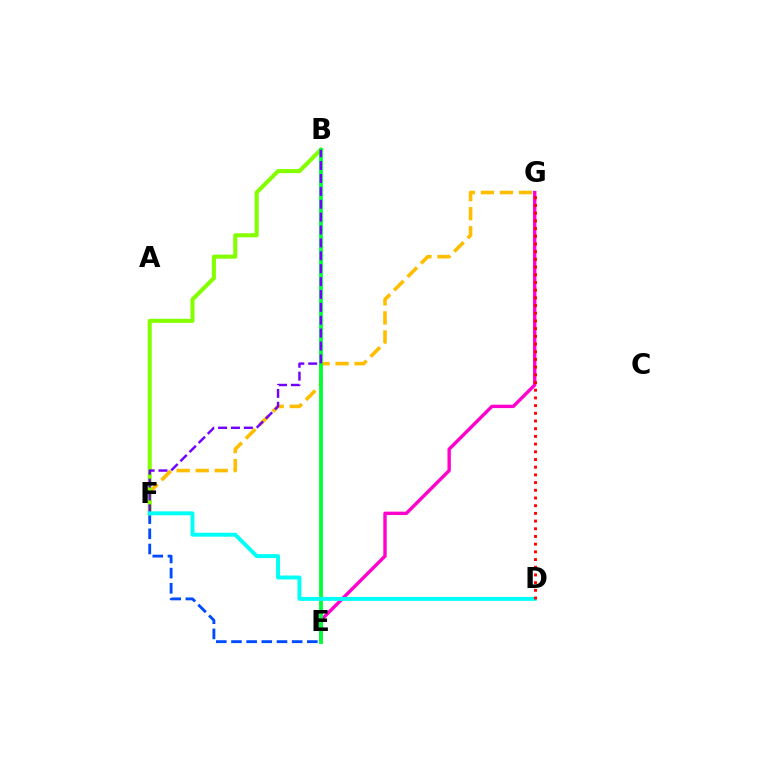{('E', 'F'): [{'color': '#004bff', 'line_style': 'dashed', 'thickness': 2.06}], ('E', 'G'): [{'color': '#ff00cf', 'line_style': 'solid', 'thickness': 2.44}], ('F', 'G'): [{'color': '#ffbd00', 'line_style': 'dashed', 'thickness': 2.58}], ('B', 'F'): [{'color': '#84ff00', 'line_style': 'solid', 'thickness': 2.93}, {'color': '#7200ff', 'line_style': 'dashed', 'thickness': 1.75}], ('B', 'E'): [{'color': '#00ff39', 'line_style': 'solid', 'thickness': 2.76}], ('D', 'F'): [{'color': '#00fff6', 'line_style': 'solid', 'thickness': 2.83}], ('D', 'G'): [{'color': '#ff0000', 'line_style': 'dotted', 'thickness': 2.09}]}